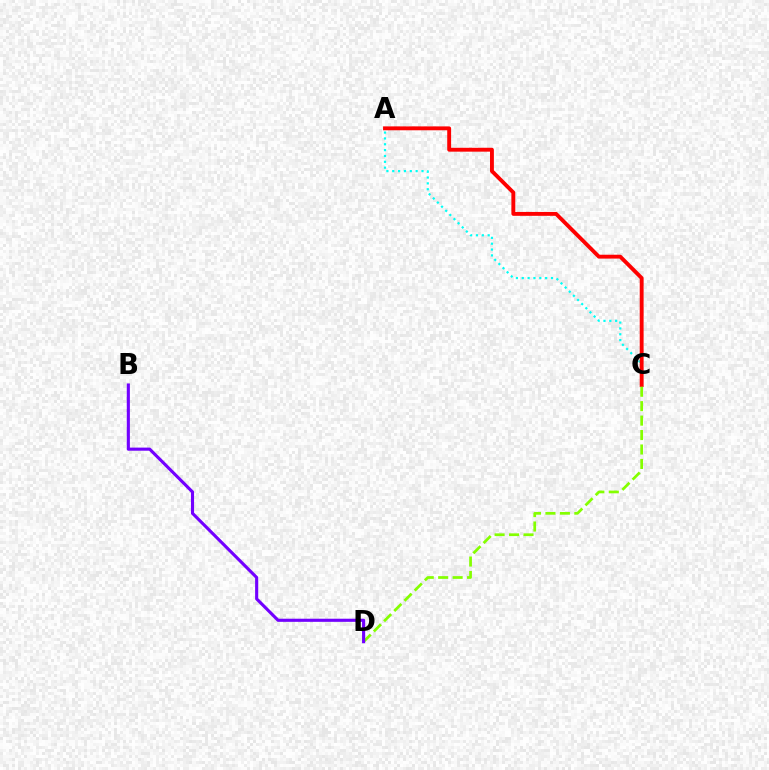{('A', 'C'): [{'color': '#00fff6', 'line_style': 'dotted', 'thickness': 1.59}, {'color': '#ff0000', 'line_style': 'solid', 'thickness': 2.79}], ('C', 'D'): [{'color': '#84ff00', 'line_style': 'dashed', 'thickness': 1.96}], ('B', 'D'): [{'color': '#7200ff', 'line_style': 'solid', 'thickness': 2.24}]}